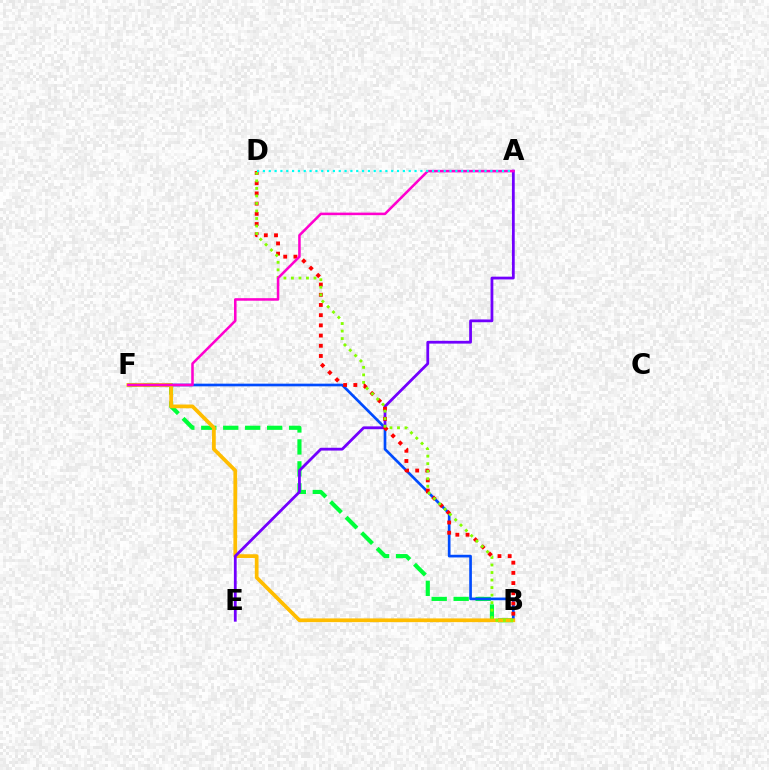{('B', 'F'): [{'color': '#00ff39', 'line_style': 'dashed', 'thickness': 2.98}, {'color': '#004bff', 'line_style': 'solid', 'thickness': 1.93}, {'color': '#ffbd00', 'line_style': 'solid', 'thickness': 2.69}], ('A', 'E'): [{'color': '#7200ff', 'line_style': 'solid', 'thickness': 2.01}], ('B', 'D'): [{'color': '#ff0000', 'line_style': 'dotted', 'thickness': 2.77}, {'color': '#84ff00', 'line_style': 'dotted', 'thickness': 2.04}], ('A', 'F'): [{'color': '#ff00cf', 'line_style': 'solid', 'thickness': 1.83}], ('A', 'D'): [{'color': '#00fff6', 'line_style': 'dotted', 'thickness': 1.58}]}